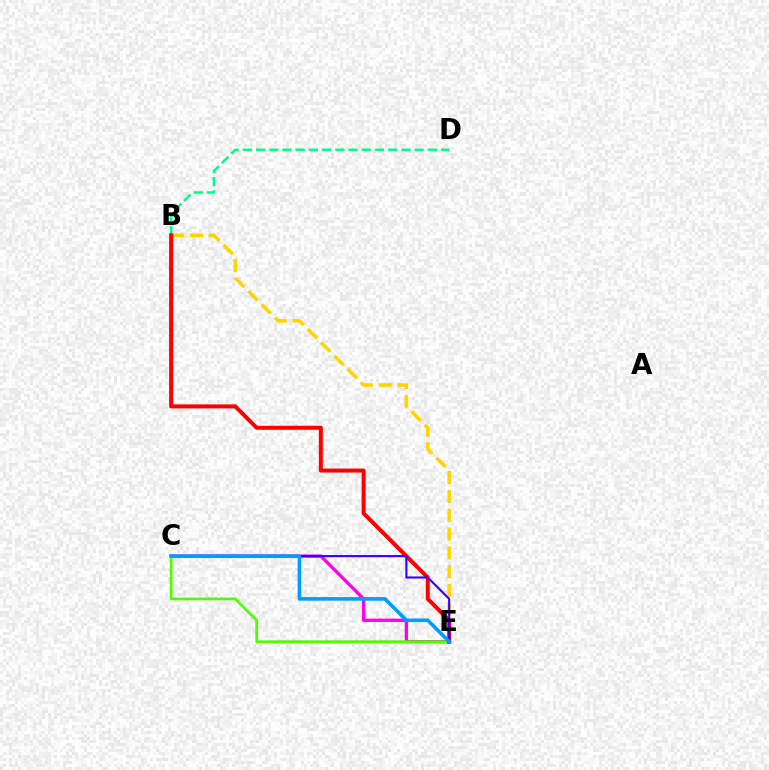{('C', 'E'): [{'color': '#ff00ed', 'line_style': 'solid', 'thickness': 2.38}, {'color': '#4fff00', 'line_style': 'solid', 'thickness': 1.96}, {'color': '#3700ff', 'line_style': 'solid', 'thickness': 1.53}, {'color': '#009eff', 'line_style': 'solid', 'thickness': 2.58}], ('B', 'E'): [{'color': '#ffd500', 'line_style': 'dashed', 'thickness': 2.55}, {'color': '#ff0000', 'line_style': 'solid', 'thickness': 2.88}], ('B', 'D'): [{'color': '#00ff86', 'line_style': 'dashed', 'thickness': 1.79}]}